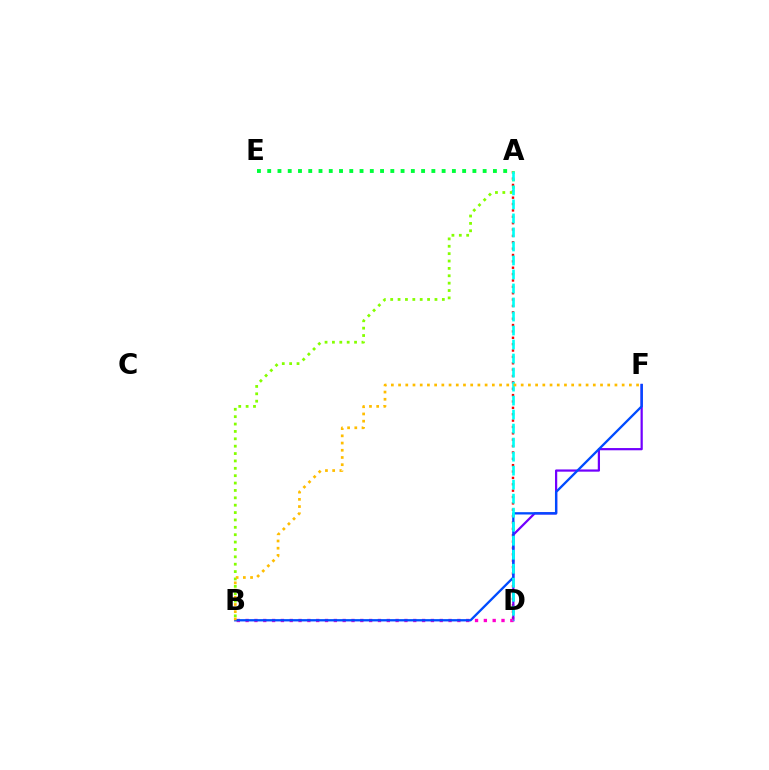{('A', 'D'): [{'color': '#ff0000', 'line_style': 'dotted', 'thickness': 1.73}, {'color': '#00fff6', 'line_style': 'dashed', 'thickness': 1.9}], ('D', 'F'): [{'color': '#7200ff', 'line_style': 'solid', 'thickness': 1.6}], ('B', 'D'): [{'color': '#ff00cf', 'line_style': 'dotted', 'thickness': 2.4}], ('B', 'F'): [{'color': '#004bff', 'line_style': 'solid', 'thickness': 1.66}, {'color': '#ffbd00', 'line_style': 'dotted', 'thickness': 1.96}], ('A', 'E'): [{'color': '#00ff39', 'line_style': 'dotted', 'thickness': 2.79}], ('A', 'B'): [{'color': '#84ff00', 'line_style': 'dotted', 'thickness': 2.0}]}